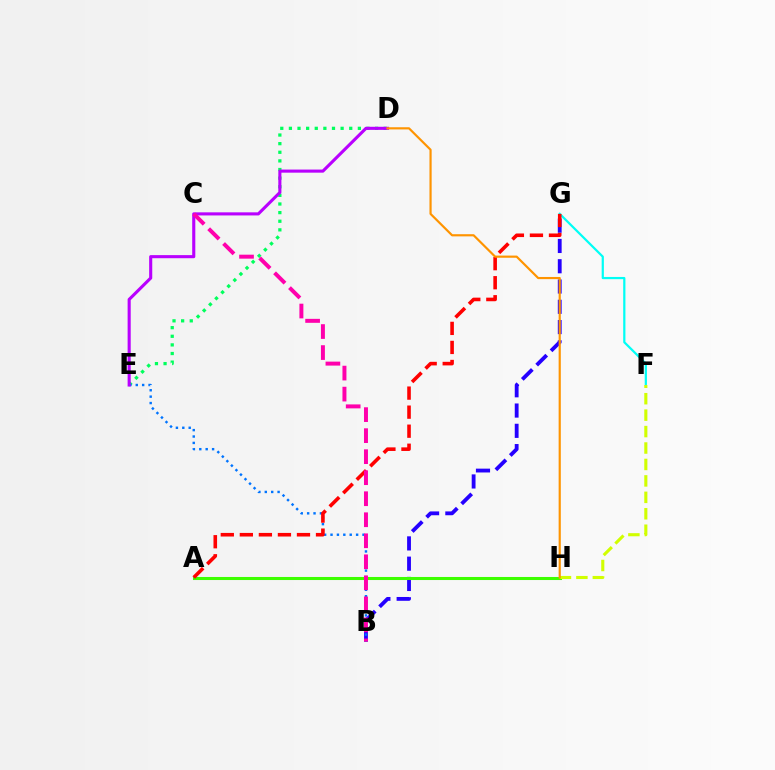{('B', 'G'): [{'color': '#2500ff', 'line_style': 'dashed', 'thickness': 2.75}], ('D', 'E'): [{'color': '#00ff5c', 'line_style': 'dotted', 'thickness': 2.34}, {'color': '#b900ff', 'line_style': 'solid', 'thickness': 2.23}], ('F', 'G'): [{'color': '#00fff6', 'line_style': 'solid', 'thickness': 1.59}], ('A', 'H'): [{'color': '#3dff00', 'line_style': 'solid', 'thickness': 2.2}], ('B', 'E'): [{'color': '#0074ff', 'line_style': 'dotted', 'thickness': 1.74}], ('A', 'G'): [{'color': '#ff0000', 'line_style': 'dashed', 'thickness': 2.59}], ('F', 'H'): [{'color': '#d1ff00', 'line_style': 'dashed', 'thickness': 2.23}], ('B', 'C'): [{'color': '#ff00ac', 'line_style': 'dashed', 'thickness': 2.86}], ('D', 'H'): [{'color': '#ff9400', 'line_style': 'solid', 'thickness': 1.57}]}